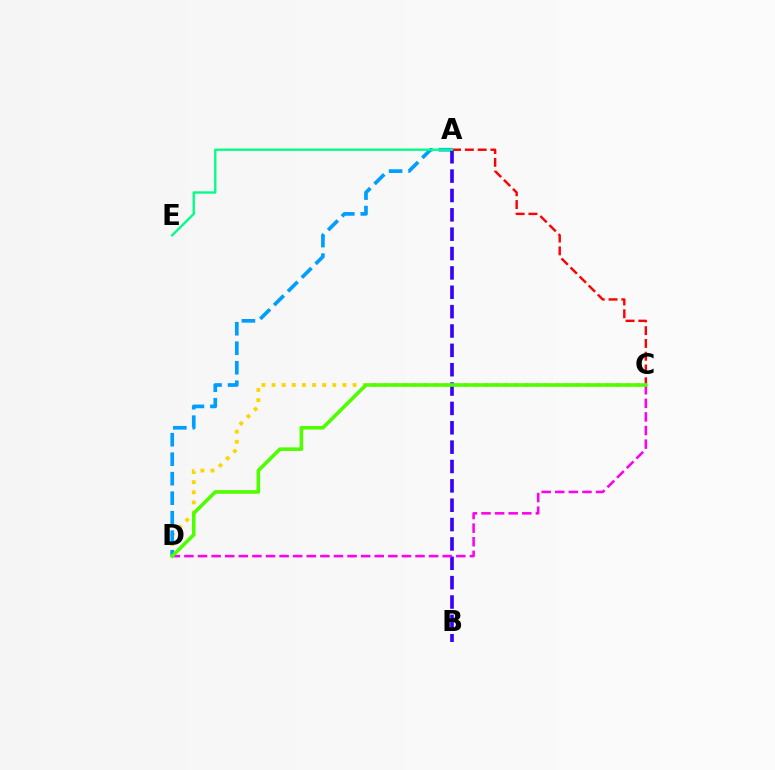{('C', 'D'): [{'color': '#ffd500', 'line_style': 'dotted', 'thickness': 2.75}, {'color': '#ff00ed', 'line_style': 'dashed', 'thickness': 1.85}, {'color': '#4fff00', 'line_style': 'solid', 'thickness': 2.59}], ('A', 'D'): [{'color': '#009eff', 'line_style': 'dashed', 'thickness': 2.65}], ('A', 'C'): [{'color': '#ff0000', 'line_style': 'dashed', 'thickness': 1.74}], ('A', 'B'): [{'color': '#3700ff', 'line_style': 'dashed', 'thickness': 2.63}], ('A', 'E'): [{'color': '#00ff86', 'line_style': 'solid', 'thickness': 1.69}]}